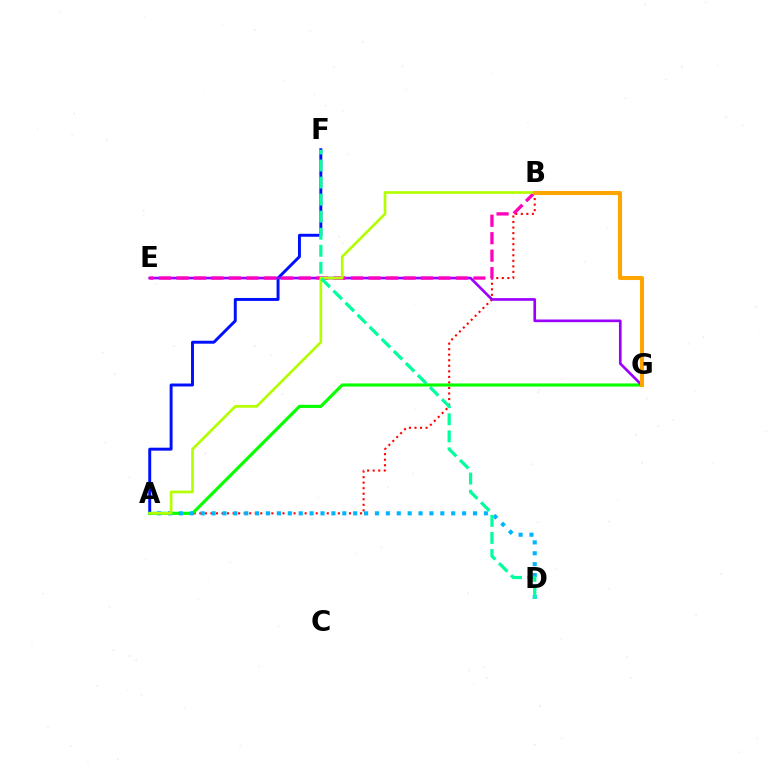{('A', 'B'): [{'color': '#ff0000', 'line_style': 'dotted', 'thickness': 1.51}, {'color': '#b3ff00', 'line_style': 'solid', 'thickness': 1.92}], ('A', 'F'): [{'color': '#0010ff', 'line_style': 'solid', 'thickness': 2.12}], ('A', 'G'): [{'color': '#08ff00', 'line_style': 'solid', 'thickness': 2.26}], ('E', 'G'): [{'color': '#9b00ff', 'line_style': 'solid', 'thickness': 1.92}], ('B', 'E'): [{'color': '#ff00bd', 'line_style': 'dashed', 'thickness': 2.37}], ('A', 'D'): [{'color': '#00b5ff', 'line_style': 'dotted', 'thickness': 2.96}], ('B', 'G'): [{'color': '#ffa500', 'line_style': 'solid', 'thickness': 2.93}], ('D', 'F'): [{'color': '#00ff9d', 'line_style': 'dashed', 'thickness': 2.32}]}